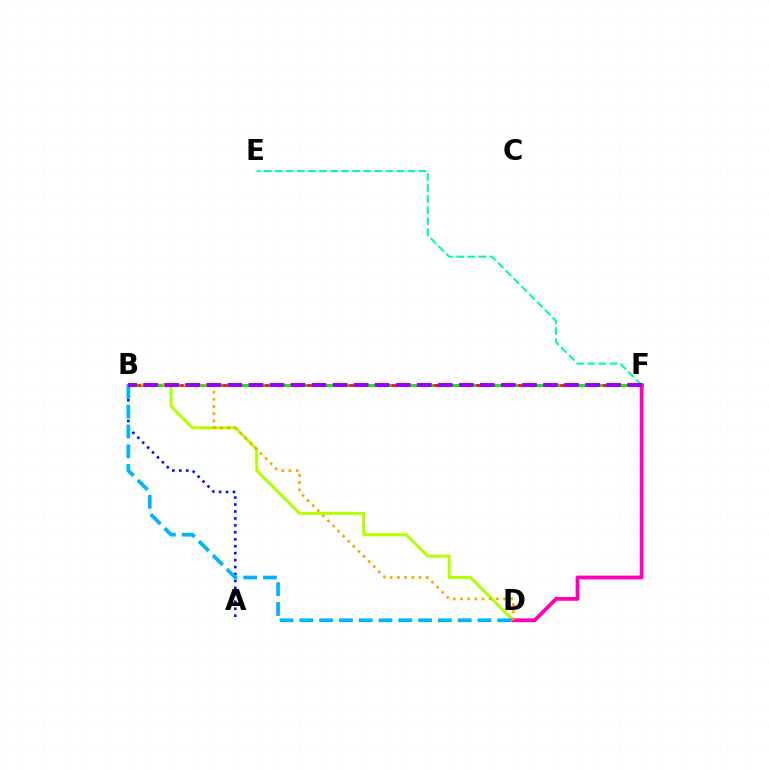{('B', 'D'): [{'color': '#b3ff00', 'line_style': 'solid', 'thickness': 2.15}, {'color': '#00b5ff', 'line_style': 'dashed', 'thickness': 2.69}, {'color': '#ffa500', 'line_style': 'dotted', 'thickness': 1.95}], ('D', 'F'): [{'color': '#ff00bd', 'line_style': 'solid', 'thickness': 2.74}], ('A', 'B'): [{'color': '#0010ff', 'line_style': 'dotted', 'thickness': 1.89}], ('B', 'F'): [{'color': '#ff0000', 'line_style': 'solid', 'thickness': 1.92}, {'color': '#08ff00', 'line_style': 'dashed', 'thickness': 1.91}, {'color': '#9b00ff', 'line_style': 'dashed', 'thickness': 2.86}], ('E', 'F'): [{'color': '#00ff9d', 'line_style': 'dashed', 'thickness': 1.5}]}